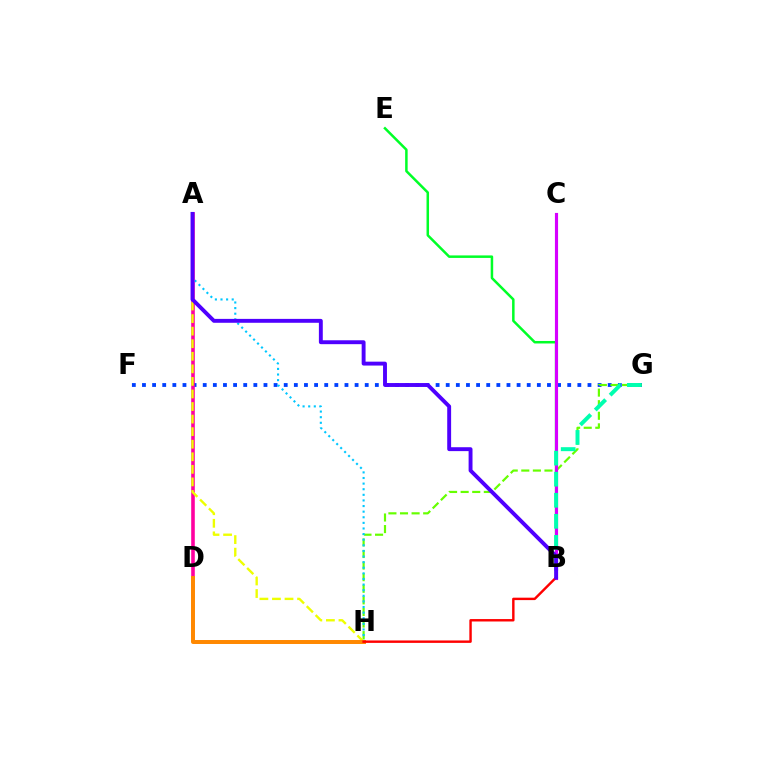{('F', 'G'): [{'color': '#003fff', 'line_style': 'dotted', 'thickness': 2.75}], ('G', 'H'): [{'color': '#66ff00', 'line_style': 'dashed', 'thickness': 1.57}], ('B', 'E'): [{'color': '#00ff27', 'line_style': 'solid', 'thickness': 1.8}], ('A', 'D'): [{'color': '#ff00a0', 'line_style': 'solid', 'thickness': 2.59}], ('A', 'H'): [{'color': '#00c7ff', 'line_style': 'dotted', 'thickness': 1.52}, {'color': '#eeff00', 'line_style': 'dashed', 'thickness': 1.71}], ('B', 'C'): [{'color': '#d600ff', 'line_style': 'solid', 'thickness': 2.26}], ('B', 'G'): [{'color': '#00ffaf', 'line_style': 'dashed', 'thickness': 2.86}], ('D', 'H'): [{'color': '#ff8800', 'line_style': 'solid', 'thickness': 2.86}], ('B', 'H'): [{'color': '#ff0000', 'line_style': 'solid', 'thickness': 1.75}], ('A', 'B'): [{'color': '#4f00ff', 'line_style': 'solid', 'thickness': 2.81}]}